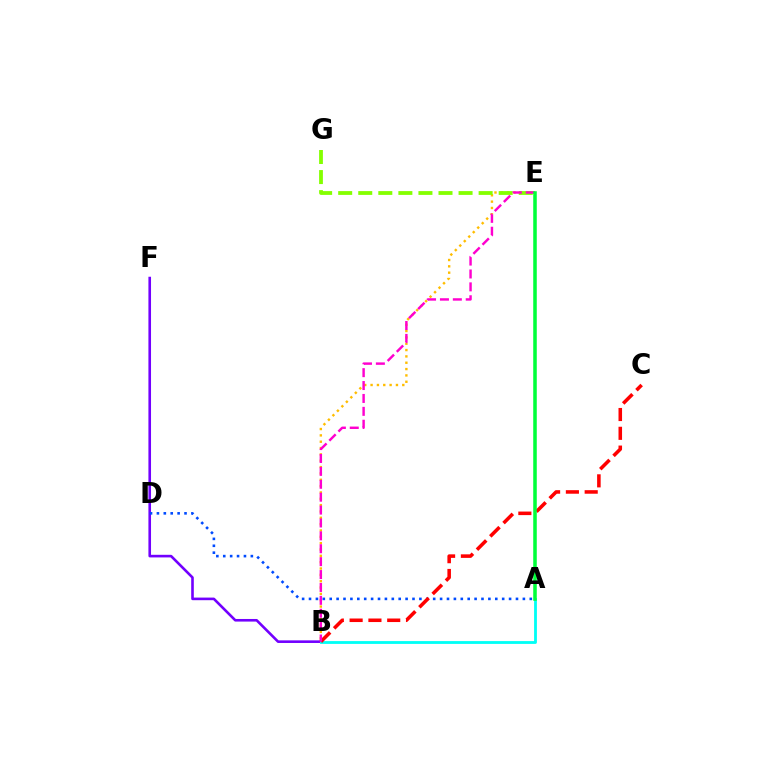{('B', 'F'): [{'color': '#7200ff', 'line_style': 'solid', 'thickness': 1.88}], ('A', 'B'): [{'color': '#00fff6', 'line_style': 'solid', 'thickness': 2.02}], ('B', 'E'): [{'color': '#ffbd00', 'line_style': 'dotted', 'thickness': 1.72}, {'color': '#ff00cf', 'line_style': 'dashed', 'thickness': 1.75}], ('A', 'D'): [{'color': '#004bff', 'line_style': 'dotted', 'thickness': 1.87}], ('E', 'G'): [{'color': '#84ff00', 'line_style': 'dashed', 'thickness': 2.73}], ('B', 'C'): [{'color': '#ff0000', 'line_style': 'dashed', 'thickness': 2.55}], ('A', 'E'): [{'color': '#00ff39', 'line_style': 'solid', 'thickness': 2.55}]}